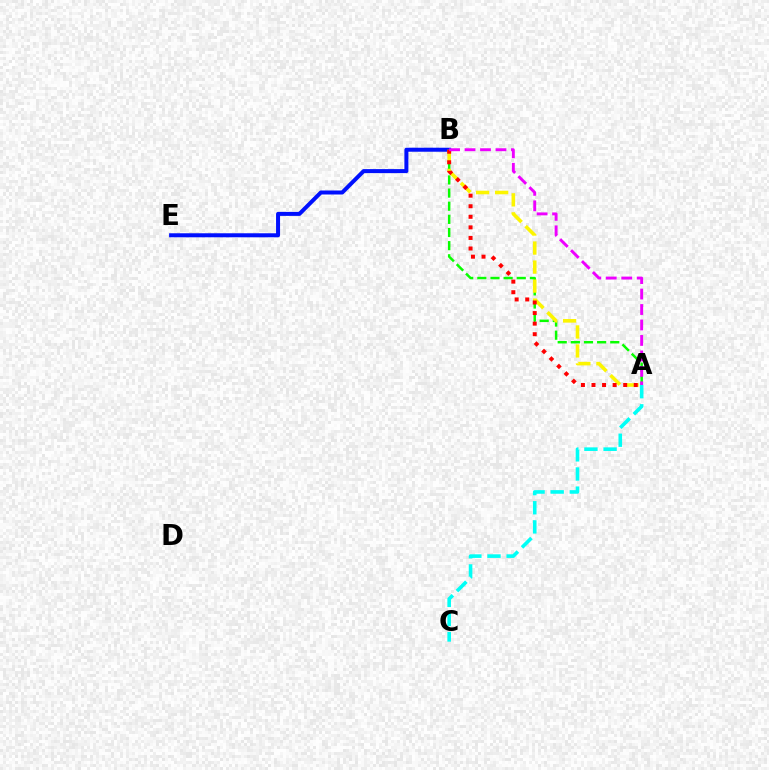{('A', 'B'): [{'color': '#08ff00', 'line_style': 'dashed', 'thickness': 1.79}, {'color': '#fcf500', 'line_style': 'dashed', 'thickness': 2.58}, {'color': '#ff0000', 'line_style': 'dotted', 'thickness': 2.87}, {'color': '#ee00ff', 'line_style': 'dashed', 'thickness': 2.1}], ('A', 'C'): [{'color': '#00fff6', 'line_style': 'dashed', 'thickness': 2.6}], ('B', 'E'): [{'color': '#0010ff', 'line_style': 'solid', 'thickness': 2.88}]}